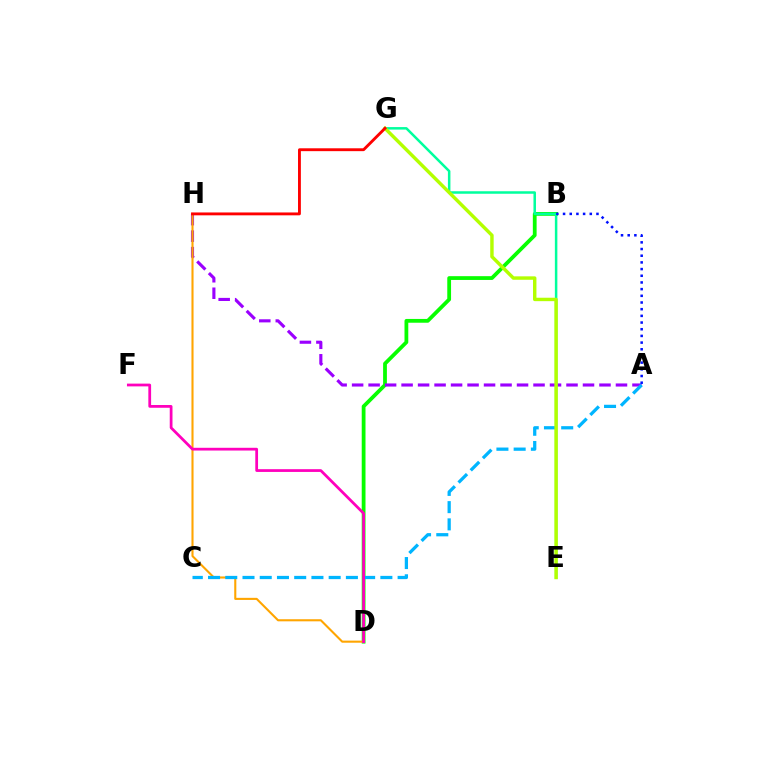{('B', 'D'): [{'color': '#08ff00', 'line_style': 'solid', 'thickness': 2.72}], ('A', 'H'): [{'color': '#9b00ff', 'line_style': 'dashed', 'thickness': 2.24}], ('D', 'H'): [{'color': '#ffa500', 'line_style': 'solid', 'thickness': 1.51}], ('E', 'G'): [{'color': '#00ff9d', 'line_style': 'solid', 'thickness': 1.81}, {'color': '#b3ff00', 'line_style': 'solid', 'thickness': 2.47}], ('A', 'C'): [{'color': '#00b5ff', 'line_style': 'dashed', 'thickness': 2.34}], ('A', 'B'): [{'color': '#0010ff', 'line_style': 'dotted', 'thickness': 1.82}], ('D', 'F'): [{'color': '#ff00bd', 'line_style': 'solid', 'thickness': 1.98}], ('G', 'H'): [{'color': '#ff0000', 'line_style': 'solid', 'thickness': 2.06}]}